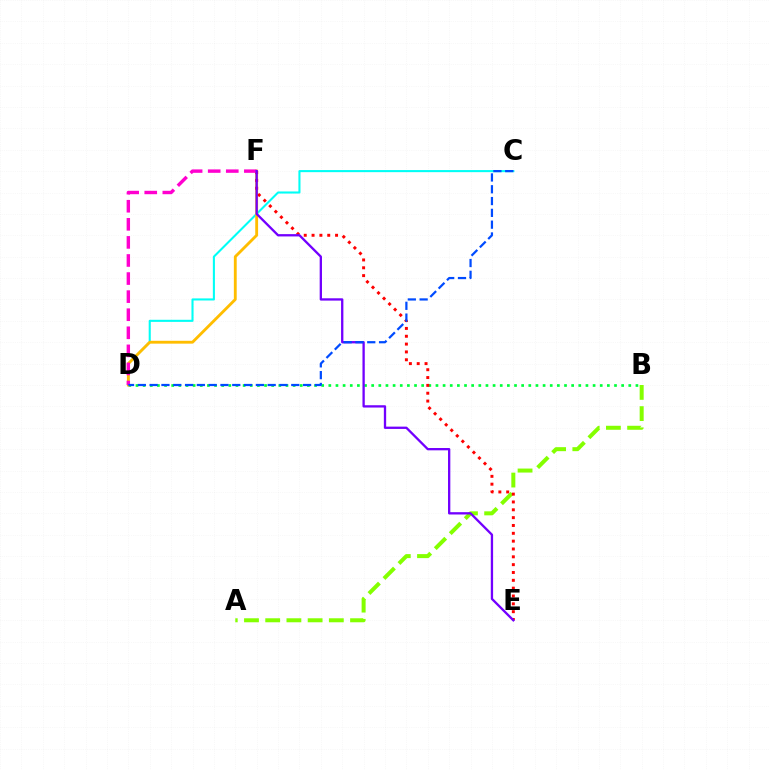{('A', 'B'): [{'color': '#84ff00', 'line_style': 'dashed', 'thickness': 2.88}], ('C', 'D'): [{'color': '#00fff6', 'line_style': 'solid', 'thickness': 1.5}, {'color': '#004bff', 'line_style': 'dashed', 'thickness': 1.6}], ('B', 'D'): [{'color': '#00ff39', 'line_style': 'dotted', 'thickness': 1.94}], ('D', 'F'): [{'color': '#ffbd00', 'line_style': 'solid', 'thickness': 2.05}, {'color': '#ff00cf', 'line_style': 'dashed', 'thickness': 2.46}], ('E', 'F'): [{'color': '#ff0000', 'line_style': 'dotted', 'thickness': 2.13}, {'color': '#7200ff', 'line_style': 'solid', 'thickness': 1.66}]}